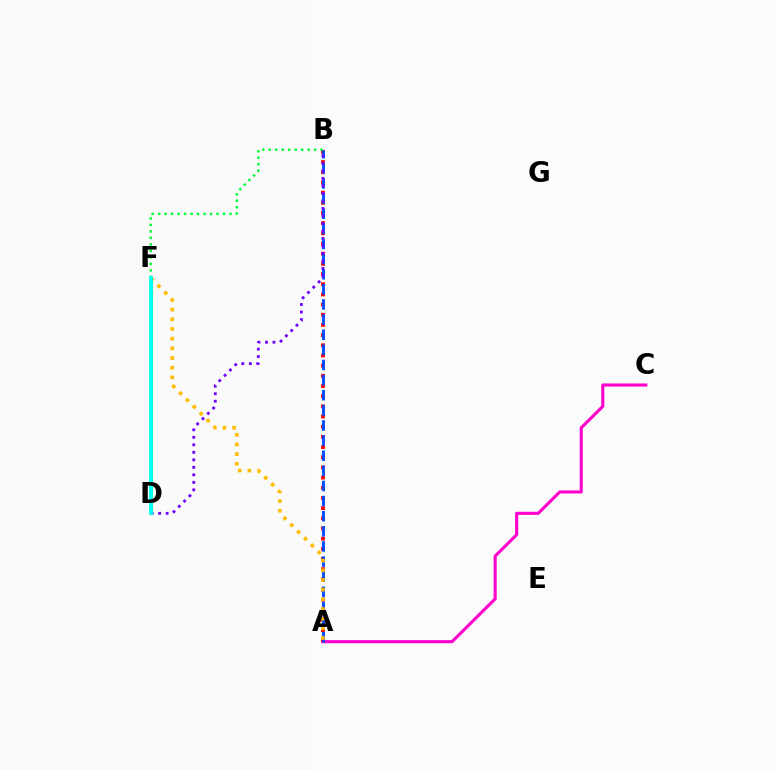{('D', 'F'): [{'color': '#84ff00', 'line_style': 'solid', 'thickness': 2.32}, {'color': '#00fff6', 'line_style': 'solid', 'thickness': 2.74}], ('A', 'C'): [{'color': '#ff00cf', 'line_style': 'solid', 'thickness': 2.23}], ('A', 'B'): [{'color': '#ff0000', 'line_style': 'dotted', 'thickness': 2.77}, {'color': '#004bff', 'line_style': 'dashed', 'thickness': 2.05}], ('B', 'F'): [{'color': '#00ff39', 'line_style': 'dotted', 'thickness': 1.76}], ('B', 'D'): [{'color': '#7200ff', 'line_style': 'dotted', 'thickness': 2.04}], ('A', 'F'): [{'color': '#ffbd00', 'line_style': 'dotted', 'thickness': 2.63}]}